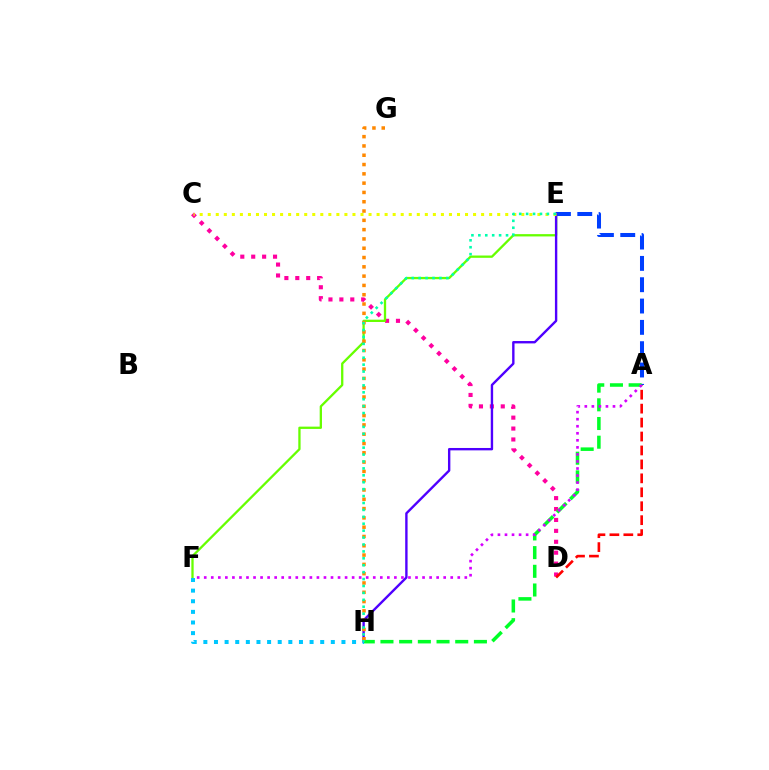{('C', 'D'): [{'color': '#ff00a0', 'line_style': 'dotted', 'thickness': 2.96}], ('A', 'D'): [{'color': '#ff0000', 'line_style': 'dashed', 'thickness': 1.89}], ('E', 'F'): [{'color': '#66ff00', 'line_style': 'solid', 'thickness': 1.66}], ('A', 'E'): [{'color': '#003fff', 'line_style': 'dashed', 'thickness': 2.9}], ('E', 'H'): [{'color': '#4f00ff', 'line_style': 'solid', 'thickness': 1.72}, {'color': '#00ffaf', 'line_style': 'dotted', 'thickness': 1.88}], ('A', 'H'): [{'color': '#00ff27', 'line_style': 'dashed', 'thickness': 2.54}], ('G', 'H'): [{'color': '#ff8800', 'line_style': 'dotted', 'thickness': 2.53}], ('C', 'E'): [{'color': '#eeff00', 'line_style': 'dotted', 'thickness': 2.18}], ('F', 'H'): [{'color': '#00c7ff', 'line_style': 'dotted', 'thickness': 2.89}], ('A', 'F'): [{'color': '#d600ff', 'line_style': 'dotted', 'thickness': 1.91}]}